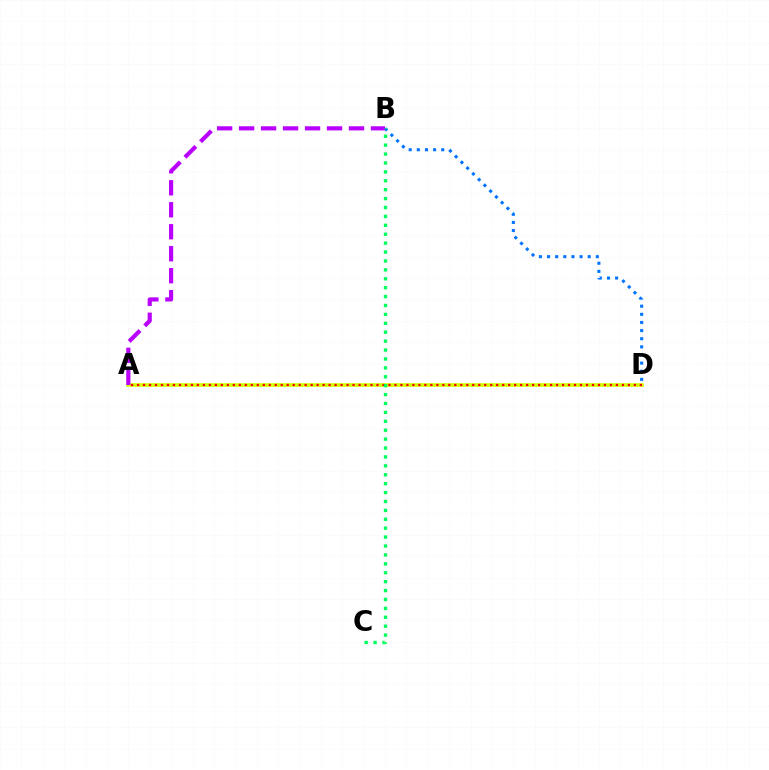{('B', 'D'): [{'color': '#0074ff', 'line_style': 'dotted', 'thickness': 2.21}], ('A', 'D'): [{'color': '#d1ff00', 'line_style': 'solid', 'thickness': 2.64}, {'color': '#ff0000', 'line_style': 'dotted', 'thickness': 1.63}], ('A', 'B'): [{'color': '#b900ff', 'line_style': 'dashed', 'thickness': 2.99}], ('B', 'C'): [{'color': '#00ff5c', 'line_style': 'dotted', 'thickness': 2.42}]}